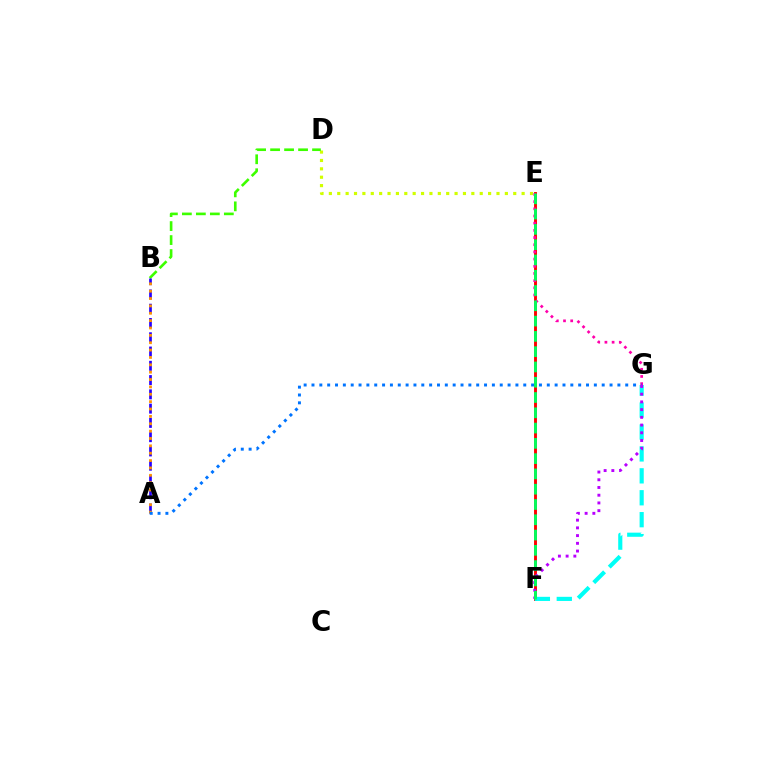{('D', 'E'): [{'color': '#d1ff00', 'line_style': 'dotted', 'thickness': 2.28}], ('B', 'D'): [{'color': '#3dff00', 'line_style': 'dashed', 'thickness': 1.9}], ('E', 'F'): [{'color': '#ff0000', 'line_style': 'solid', 'thickness': 2.09}, {'color': '#00ff5c', 'line_style': 'dashed', 'thickness': 2.08}], ('F', 'G'): [{'color': '#00fff6', 'line_style': 'dashed', 'thickness': 2.98}, {'color': '#b900ff', 'line_style': 'dotted', 'thickness': 2.1}], ('A', 'B'): [{'color': '#2500ff', 'line_style': 'dashed', 'thickness': 1.94}, {'color': '#ff9400', 'line_style': 'dotted', 'thickness': 2.0}], ('E', 'G'): [{'color': '#ff00ac', 'line_style': 'dotted', 'thickness': 1.95}], ('A', 'G'): [{'color': '#0074ff', 'line_style': 'dotted', 'thickness': 2.13}]}